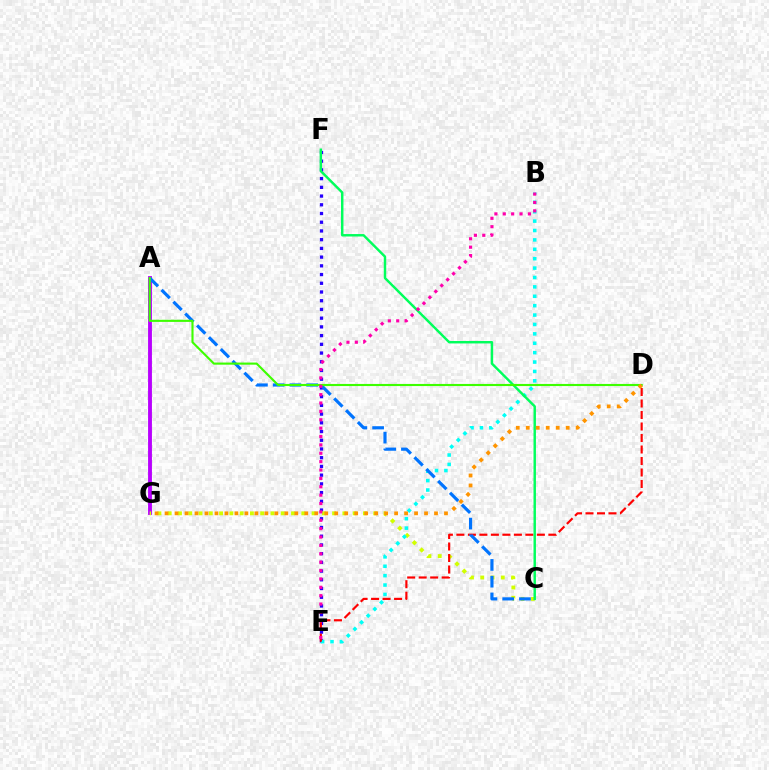{('E', 'F'): [{'color': '#2500ff', 'line_style': 'dotted', 'thickness': 2.37}], ('A', 'G'): [{'color': '#b900ff', 'line_style': 'solid', 'thickness': 2.78}], ('C', 'G'): [{'color': '#d1ff00', 'line_style': 'dotted', 'thickness': 2.79}], ('B', 'E'): [{'color': '#00fff6', 'line_style': 'dotted', 'thickness': 2.55}, {'color': '#ff00ac', 'line_style': 'dotted', 'thickness': 2.28}], ('D', 'E'): [{'color': '#ff0000', 'line_style': 'dashed', 'thickness': 1.56}], ('C', 'F'): [{'color': '#00ff5c', 'line_style': 'solid', 'thickness': 1.76}], ('A', 'C'): [{'color': '#0074ff', 'line_style': 'dashed', 'thickness': 2.27}], ('A', 'D'): [{'color': '#3dff00', 'line_style': 'solid', 'thickness': 1.53}], ('D', 'G'): [{'color': '#ff9400', 'line_style': 'dotted', 'thickness': 2.71}]}